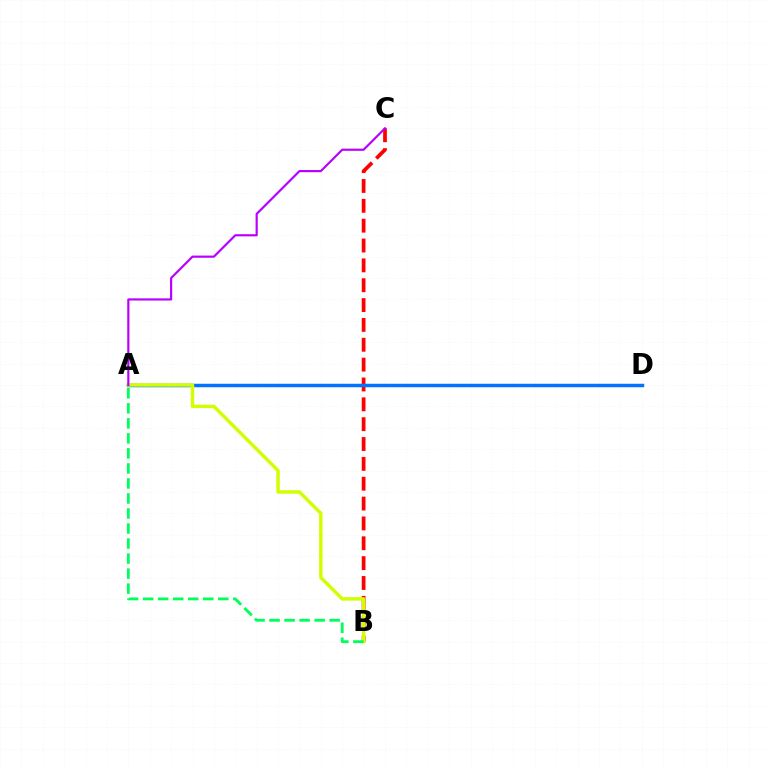{('B', 'C'): [{'color': '#ff0000', 'line_style': 'dashed', 'thickness': 2.7}], ('A', 'D'): [{'color': '#0074ff', 'line_style': 'solid', 'thickness': 2.5}], ('A', 'B'): [{'color': '#d1ff00', 'line_style': 'solid', 'thickness': 2.49}, {'color': '#00ff5c', 'line_style': 'dashed', 'thickness': 2.04}], ('A', 'C'): [{'color': '#b900ff', 'line_style': 'solid', 'thickness': 1.57}]}